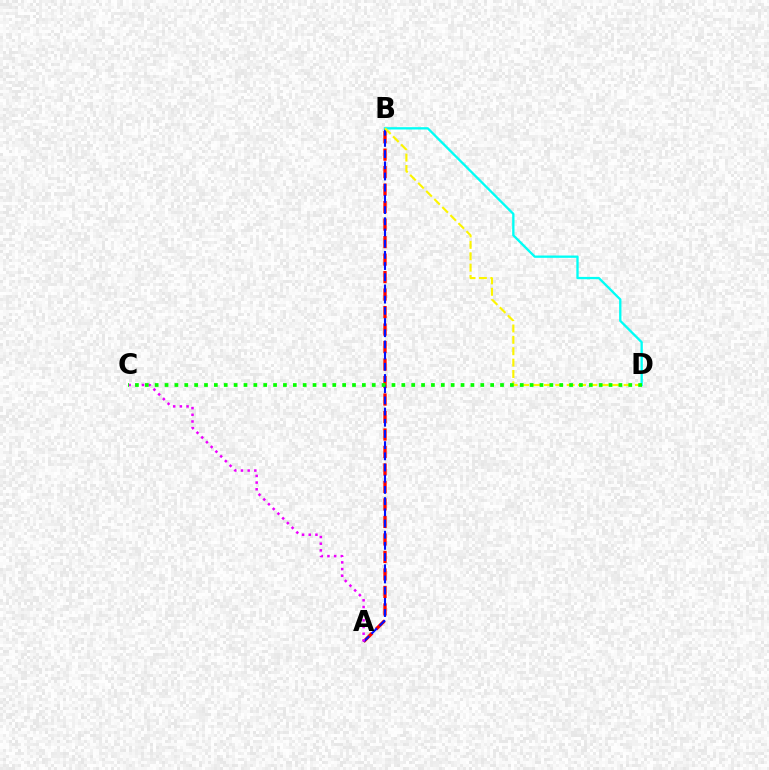{('A', 'B'): [{'color': '#ff0000', 'line_style': 'dashed', 'thickness': 2.38}, {'color': '#0010ff', 'line_style': 'dashed', 'thickness': 1.52}], ('B', 'D'): [{'color': '#00fff6', 'line_style': 'solid', 'thickness': 1.67}, {'color': '#fcf500', 'line_style': 'dashed', 'thickness': 1.55}], ('A', 'C'): [{'color': '#ee00ff', 'line_style': 'dotted', 'thickness': 1.82}], ('C', 'D'): [{'color': '#08ff00', 'line_style': 'dotted', 'thickness': 2.68}]}